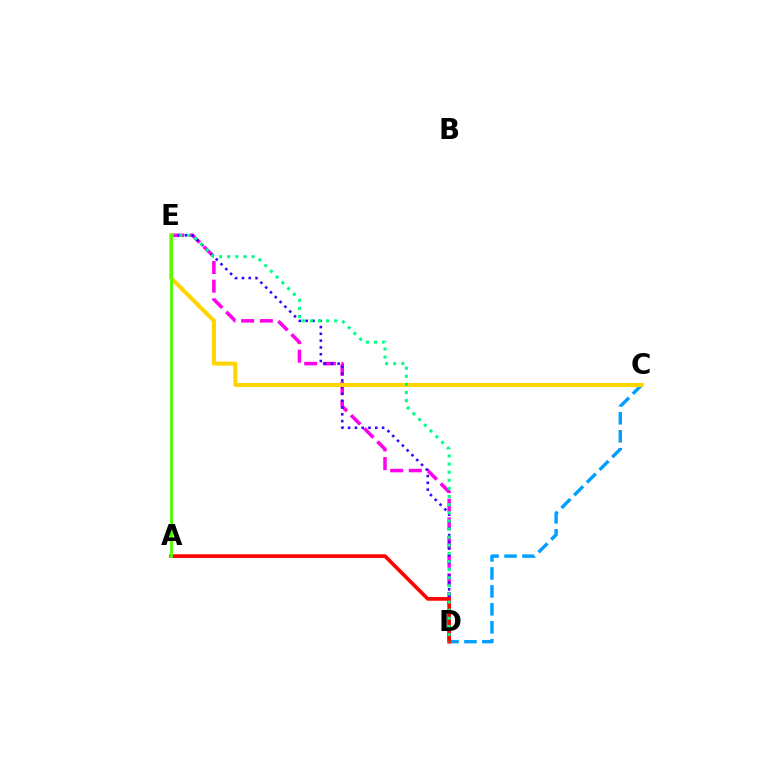{('C', 'D'): [{'color': '#009eff', 'line_style': 'dashed', 'thickness': 2.44}], ('D', 'E'): [{'color': '#ff00ed', 'line_style': 'dashed', 'thickness': 2.53}, {'color': '#3700ff', 'line_style': 'dotted', 'thickness': 1.84}, {'color': '#00ff86', 'line_style': 'dotted', 'thickness': 2.21}], ('A', 'D'): [{'color': '#ff0000', 'line_style': 'solid', 'thickness': 2.64}], ('C', 'E'): [{'color': '#ffd500', 'line_style': 'solid', 'thickness': 2.94}], ('A', 'E'): [{'color': '#4fff00', 'line_style': 'solid', 'thickness': 2.04}]}